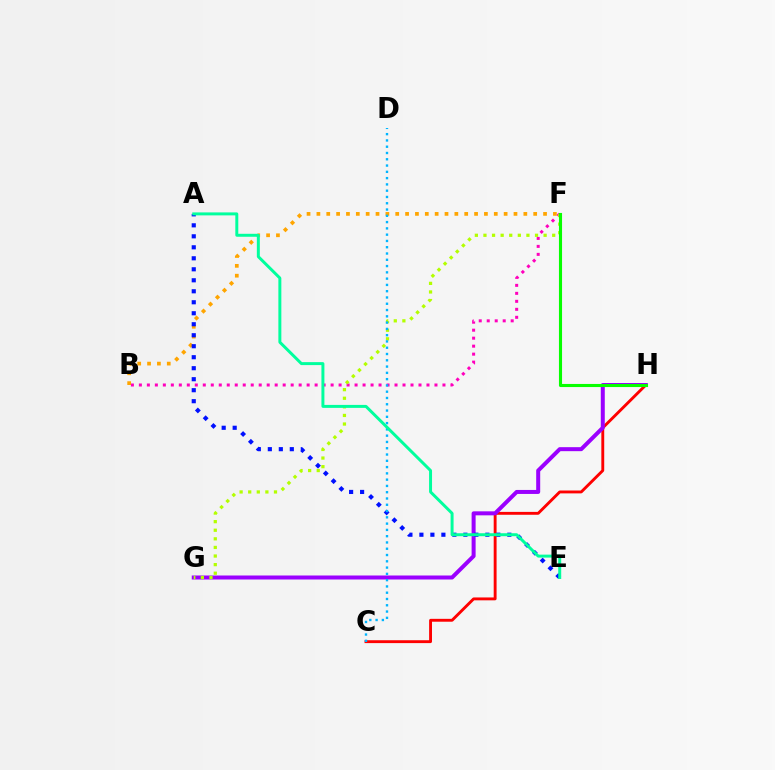{('B', 'F'): [{'color': '#ff00bd', 'line_style': 'dotted', 'thickness': 2.17}, {'color': '#ffa500', 'line_style': 'dotted', 'thickness': 2.68}], ('C', 'H'): [{'color': '#ff0000', 'line_style': 'solid', 'thickness': 2.07}], ('G', 'H'): [{'color': '#9b00ff', 'line_style': 'solid', 'thickness': 2.88}], ('A', 'E'): [{'color': '#0010ff', 'line_style': 'dotted', 'thickness': 2.99}, {'color': '#00ff9d', 'line_style': 'solid', 'thickness': 2.14}], ('F', 'G'): [{'color': '#b3ff00', 'line_style': 'dotted', 'thickness': 2.34}], ('C', 'D'): [{'color': '#00b5ff', 'line_style': 'dotted', 'thickness': 1.71}], ('F', 'H'): [{'color': '#08ff00', 'line_style': 'solid', 'thickness': 2.23}]}